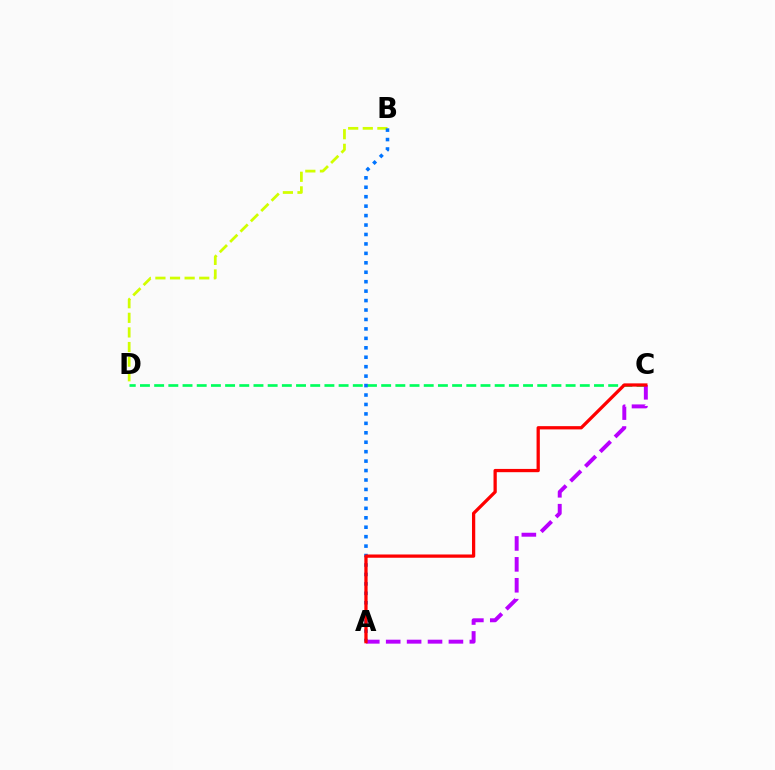{('B', 'D'): [{'color': '#d1ff00', 'line_style': 'dashed', 'thickness': 1.98}], ('C', 'D'): [{'color': '#00ff5c', 'line_style': 'dashed', 'thickness': 1.93}], ('A', 'B'): [{'color': '#0074ff', 'line_style': 'dotted', 'thickness': 2.57}], ('A', 'C'): [{'color': '#b900ff', 'line_style': 'dashed', 'thickness': 2.84}, {'color': '#ff0000', 'line_style': 'solid', 'thickness': 2.35}]}